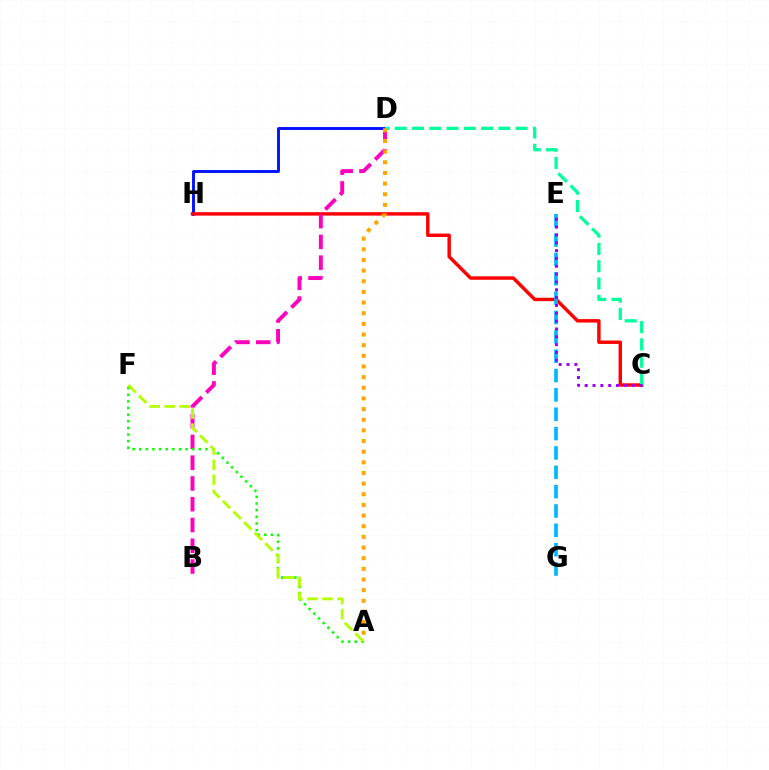{('D', 'H'): [{'color': '#0010ff', 'line_style': 'solid', 'thickness': 2.08}], ('C', 'H'): [{'color': '#ff0000', 'line_style': 'solid', 'thickness': 2.47}], ('B', 'D'): [{'color': '#ff00bd', 'line_style': 'dashed', 'thickness': 2.82}], ('C', 'D'): [{'color': '#00ff9d', 'line_style': 'dashed', 'thickness': 2.35}], ('A', 'F'): [{'color': '#08ff00', 'line_style': 'dotted', 'thickness': 1.8}, {'color': '#b3ff00', 'line_style': 'dashed', 'thickness': 2.04}], ('E', 'G'): [{'color': '#00b5ff', 'line_style': 'dashed', 'thickness': 2.63}], ('C', 'E'): [{'color': '#9b00ff', 'line_style': 'dotted', 'thickness': 2.13}], ('A', 'D'): [{'color': '#ffa500', 'line_style': 'dotted', 'thickness': 2.89}]}